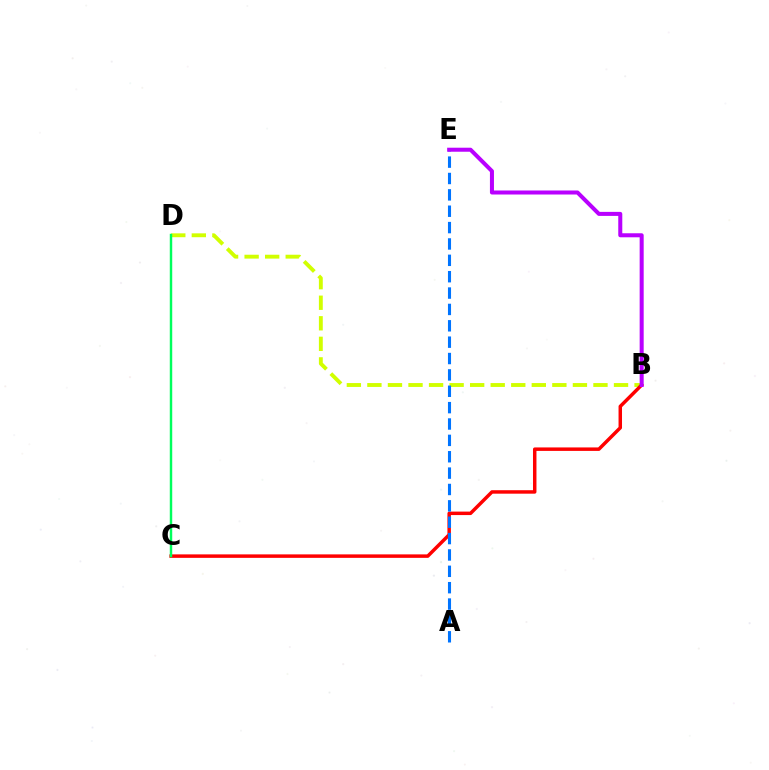{('B', 'D'): [{'color': '#d1ff00', 'line_style': 'dashed', 'thickness': 2.79}], ('B', 'C'): [{'color': '#ff0000', 'line_style': 'solid', 'thickness': 2.5}], ('A', 'E'): [{'color': '#0074ff', 'line_style': 'dashed', 'thickness': 2.22}], ('C', 'D'): [{'color': '#00ff5c', 'line_style': 'solid', 'thickness': 1.76}], ('B', 'E'): [{'color': '#b900ff', 'line_style': 'solid', 'thickness': 2.9}]}